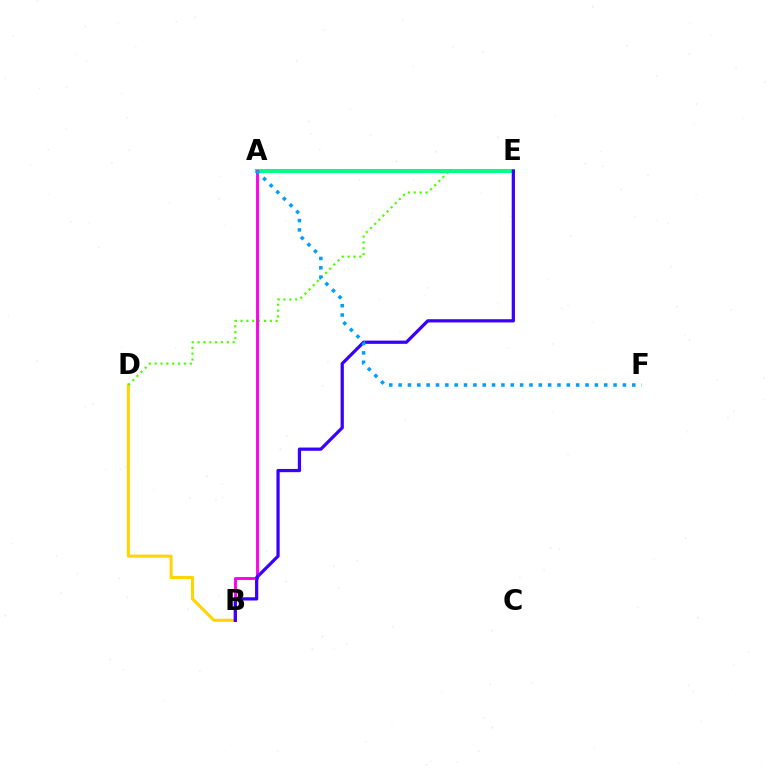{('A', 'E'): [{'color': '#ff0000', 'line_style': 'dashed', 'thickness': 2.19}, {'color': '#00ff86', 'line_style': 'solid', 'thickness': 2.87}], ('B', 'D'): [{'color': '#ffd500', 'line_style': 'solid', 'thickness': 2.19}], ('D', 'E'): [{'color': '#4fff00', 'line_style': 'dotted', 'thickness': 1.59}], ('A', 'B'): [{'color': '#ff00ed', 'line_style': 'solid', 'thickness': 2.09}], ('B', 'E'): [{'color': '#3700ff', 'line_style': 'solid', 'thickness': 2.33}], ('A', 'F'): [{'color': '#009eff', 'line_style': 'dotted', 'thickness': 2.54}]}